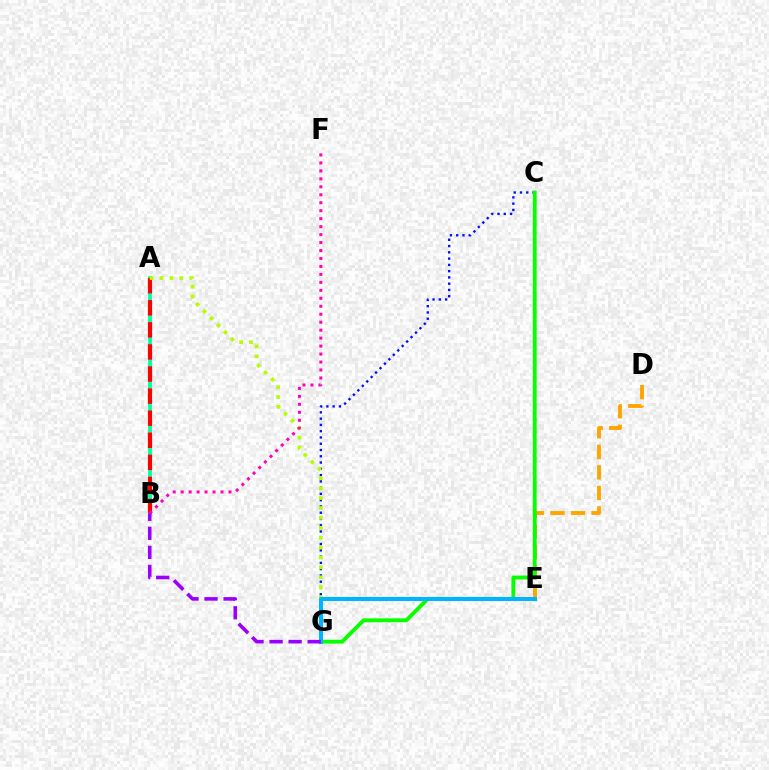{('A', 'B'): [{'color': '#00ff9d', 'line_style': 'solid', 'thickness': 2.74}, {'color': '#ff0000', 'line_style': 'dashed', 'thickness': 3.0}], ('D', 'E'): [{'color': '#ffa500', 'line_style': 'dashed', 'thickness': 2.79}], ('C', 'G'): [{'color': '#0010ff', 'line_style': 'dotted', 'thickness': 1.7}, {'color': '#08ff00', 'line_style': 'solid', 'thickness': 2.78}], ('A', 'G'): [{'color': '#b3ff00', 'line_style': 'dotted', 'thickness': 2.69}], ('B', 'F'): [{'color': '#ff00bd', 'line_style': 'dotted', 'thickness': 2.16}], ('E', 'G'): [{'color': '#00b5ff', 'line_style': 'solid', 'thickness': 2.88}], ('B', 'G'): [{'color': '#9b00ff', 'line_style': 'dashed', 'thickness': 2.59}]}